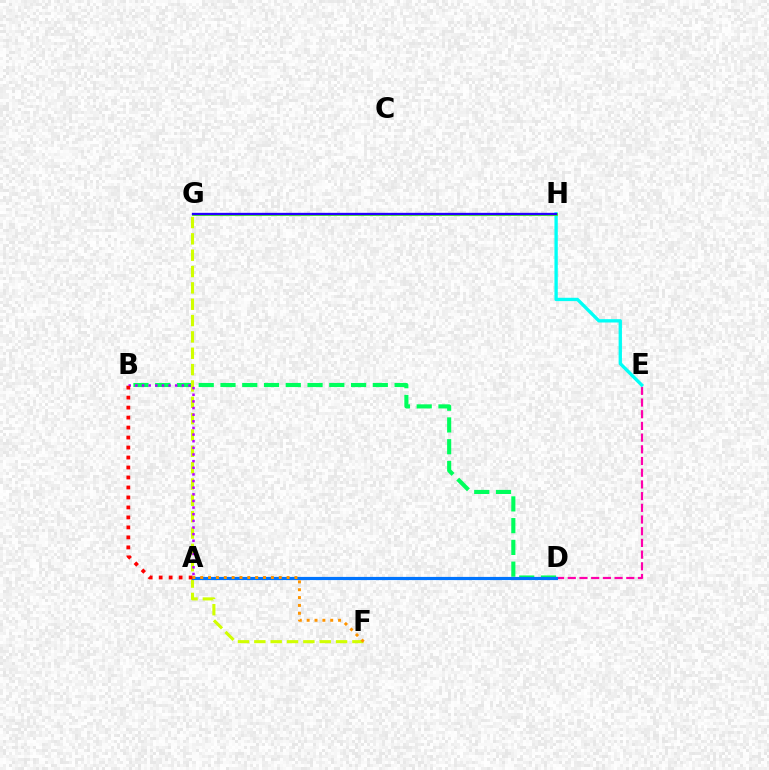{('B', 'D'): [{'color': '#00ff5c', 'line_style': 'dashed', 'thickness': 2.96}], ('F', 'G'): [{'color': '#d1ff00', 'line_style': 'dashed', 'thickness': 2.22}], ('A', 'B'): [{'color': '#b900ff', 'line_style': 'dotted', 'thickness': 1.8}, {'color': '#ff0000', 'line_style': 'dotted', 'thickness': 2.71}], ('D', 'E'): [{'color': '#ff00ac', 'line_style': 'dashed', 'thickness': 1.59}], ('A', 'D'): [{'color': '#0074ff', 'line_style': 'solid', 'thickness': 2.28}], ('E', 'H'): [{'color': '#00fff6', 'line_style': 'solid', 'thickness': 2.4}], ('G', 'H'): [{'color': '#3dff00', 'line_style': 'solid', 'thickness': 1.96}, {'color': '#2500ff', 'line_style': 'solid', 'thickness': 1.68}], ('A', 'F'): [{'color': '#ff9400', 'line_style': 'dotted', 'thickness': 2.13}]}